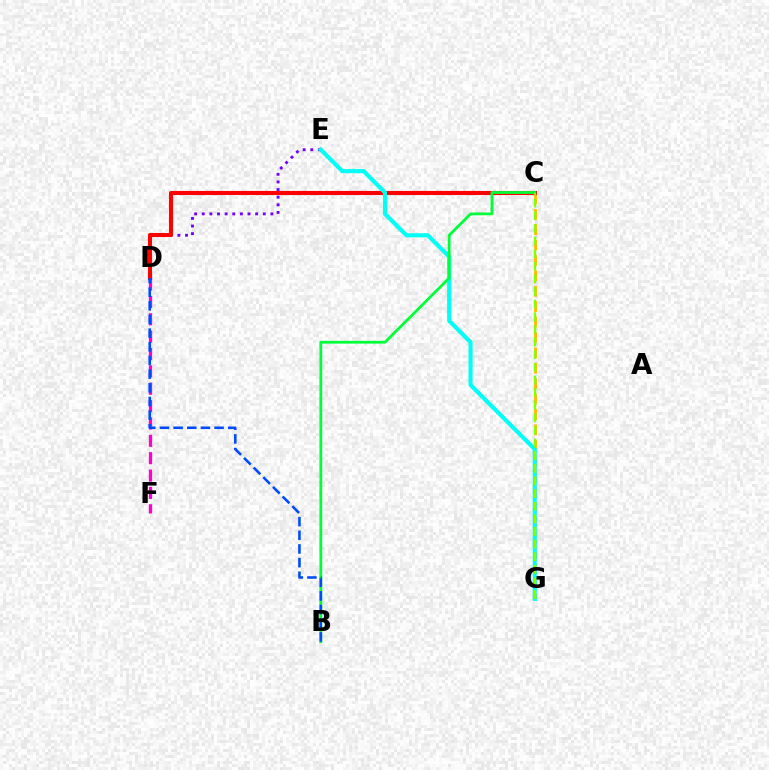{('C', 'G'): [{'color': '#ffbd00', 'line_style': 'dashed', 'thickness': 2.09}, {'color': '#84ff00', 'line_style': 'dashed', 'thickness': 1.72}], ('D', 'F'): [{'color': '#ff00cf', 'line_style': 'dashed', 'thickness': 2.36}], ('D', 'E'): [{'color': '#7200ff', 'line_style': 'dotted', 'thickness': 2.07}], ('C', 'D'): [{'color': '#ff0000', 'line_style': 'solid', 'thickness': 2.94}], ('E', 'G'): [{'color': '#00fff6', 'line_style': 'solid', 'thickness': 2.95}], ('B', 'C'): [{'color': '#00ff39', 'line_style': 'solid', 'thickness': 2.0}], ('B', 'D'): [{'color': '#004bff', 'line_style': 'dashed', 'thickness': 1.86}]}